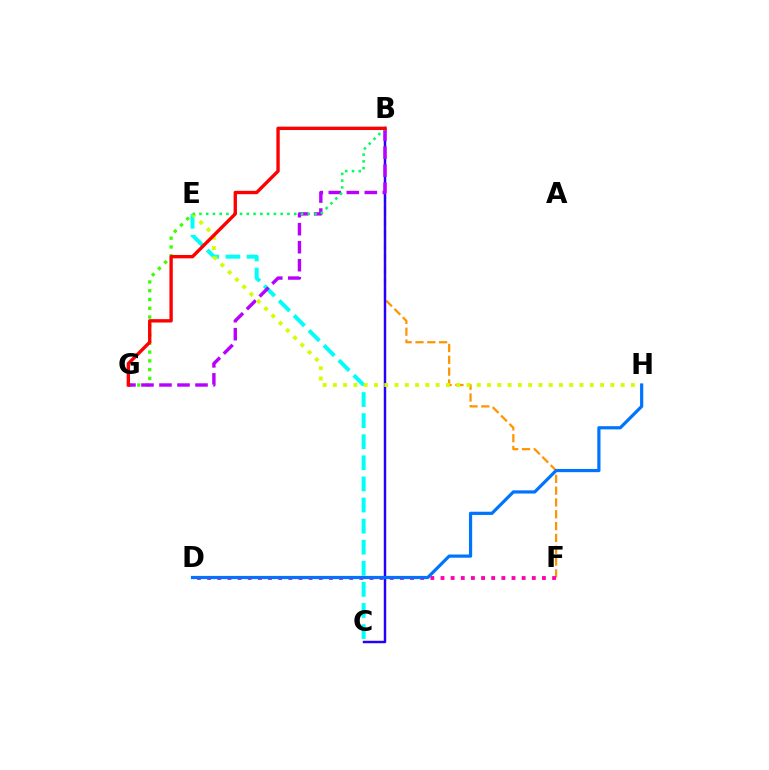{('B', 'F'): [{'color': '#ff9400', 'line_style': 'dashed', 'thickness': 1.61}], ('E', 'G'): [{'color': '#3dff00', 'line_style': 'dotted', 'thickness': 2.38}], ('B', 'C'): [{'color': '#2500ff', 'line_style': 'solid', 'thickness': 1.77}], ('C', 'E'): [{'color': '#00fff6', 'line_style': 'dashed', 'thickness': 2.87}], ('B', 'G'): [{'color': '#b900ff', 'line_style': 'dashed', 'thickness': 2.45}, {'color': '#ff0000', 'line_style': 'solid', 'thickness': 2.42}], ('E', 'H'): [{'color': '#d1ff00', 'line_style': 'dotted', 'thickness': 2.79}], ('D', 'F'): [{'color': '#ff00ac', 'line_style': 'dotted', 'thickness': 2.76}], ('D', 'H'): [{'color': '#0074ff', 'line_style': 'solid', 'thickness': 2.31}], ('B', 'E'): [{'color': '#00ff5c', 'line_style': 'dotted', 'thickness': 1.84}]}